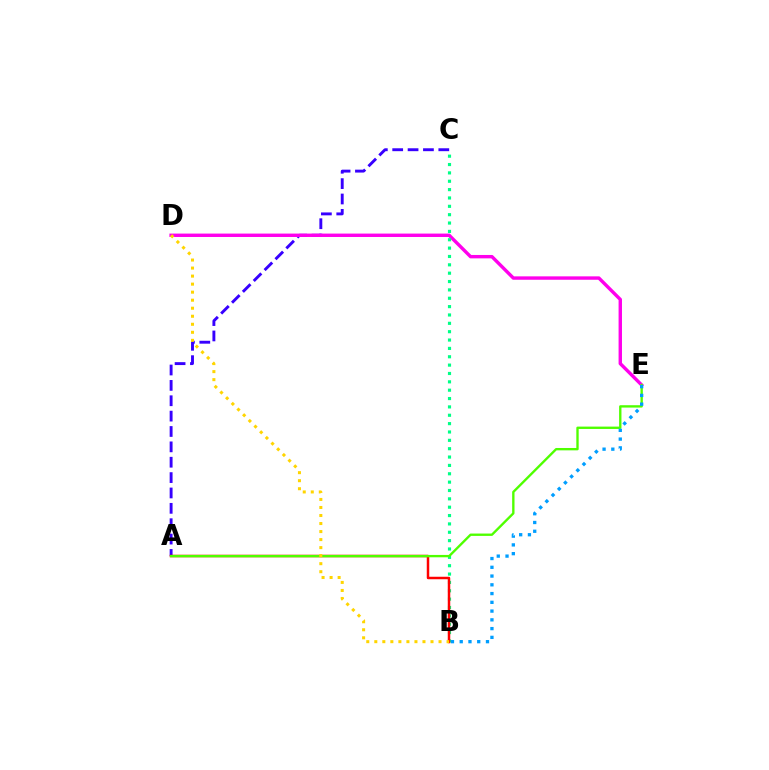{('A', 'C'): [{'color': '#3700ff', 'line_style': 'dashed', 'thickness': 2.09}], ('D', 'E'): [{'color': '#ff00ed', 'line_style': 'solid', 'thickness': 2.45}], ('B', 'C'): [{'color': '#00ff86', 'line_style': 'dotted', 'thickness': 2.27}], ('A', 'B'): [{'color': '#ff0000', 'line_style': 'solid', 'thickness': 1.79}], ('A', 'E'): [{'color': '#4fff00', 'line_style': 'solid', 'thickness': 1.7}], ('B', 'E'): [{'color': '#009eff', 'line_style': 'dotted', 'thickness': 2.38}], ('B', 'D'): [{'color': '#ffd500', 'line_style': 'dotted', 'thickness': 2.18}]}